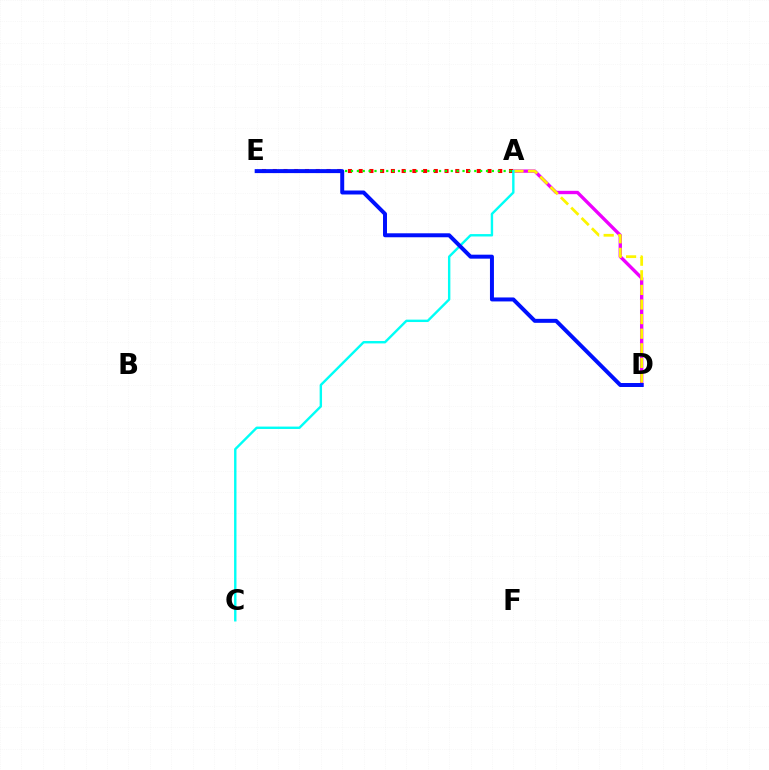{('A', 'D'): [{'color': '#ee00ff', 'line_style': 'solid', 'thickness': 2.42}, {'color': '#fcf500', 'line_style': 'dashed', 'thickness': 1.98}], ('A', 'E'): [{'color': '#ff0000', 'line_style': 'dotted', 'thickness': 2.92}, {'color': '#08ff00', 'line_style': 'dotted', 'thickness': 1.59}], ('A', 'C'): [{'color': '#00fff6', 'line_style': 'solid', 'thickness': 1.73}], ('D', 'E'): [{'color': '#0010ff', 'line_style': 'solid', 'thickness': 2.86}]}